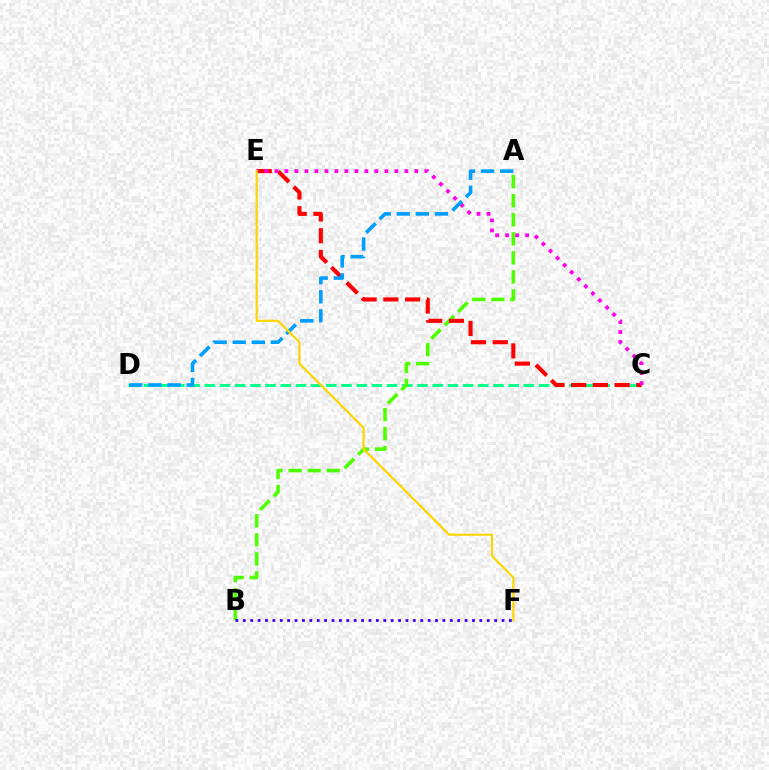{('C', 'D'): [{'color': '#00ff86', 'line_style': 'dashed', 'thickness': 2.06}], ('A', 'B'): [{'color': '#4fff00', 'line_style': 'dashed', 'thickness': 2.59}], ('C', 'E'): [{'color': '#ff0000', 'line_style': 'dashed', 'thickness': 2.95}, {'color': '#ff00ed', 'line_style': 'dotted', 'thickness': 2.71}], ('A', 'D'): [{'color': '#009eff', 'line_style': 'dashed', 'thickness': 2.59}], ('B', 'F'): [{'color': '#3700ff', 'line_style': 'dotted', 'thickness': 2.01}], ('E', 'F'): [{'color': '#ffd500', 'line_style': 'solid', 'thickness': 1.57}]}